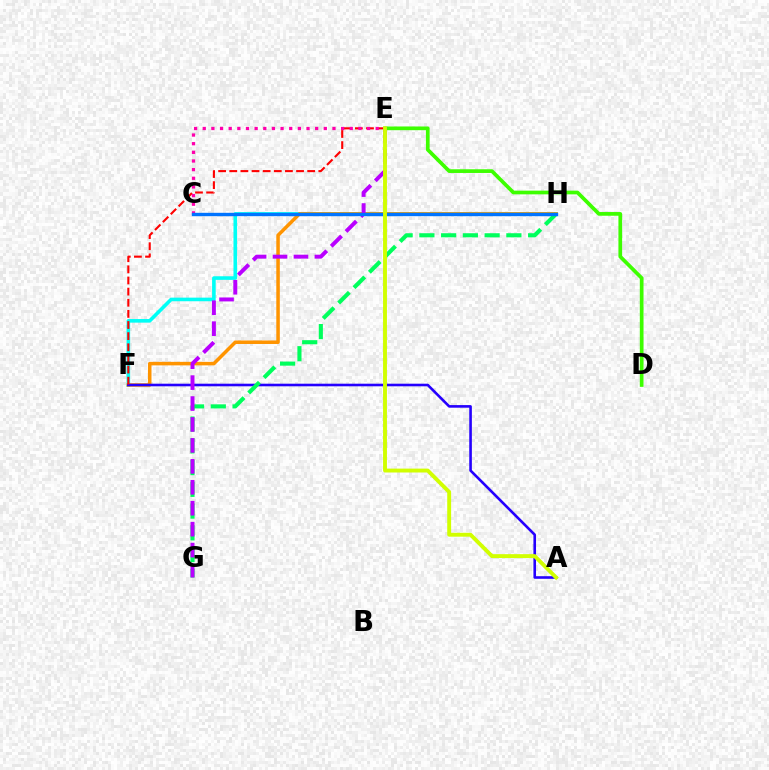{('F', 'H'): [{'color': '#00fff6', 'line_style': 'solid', 'thickness': 2.6}, {'color': '#ff9400', 'line_style': 'solid', 'thickness': 2.53}], ('D', 'E'): [{'color': '#3dff00', 'line_style': 'solid', 'thickness': 2.67}], ('A', 'F'): [{'color': '#2500ff', 'line_style': 'solid', 'thickness': 1.88}], ('G', 'H'): [{'color': '#00ff5c', 'line_style': 'dashed', 'thickness': 2.95}], ('E', 'F'): [{'color': '#ff0000', 'line_style': 'dashed', 'thickness': 1.51}], ('E', 'G'): [{'color': '#b900ff', 'line_style': 'dashed', 'thickness': 2.84}], ('C', 'E'): [{'color': '#ff00ac', 'line_style': 'dotted', 'thickness': 2.35}], ('C', 'H'): [{'color': '#0074ff', 'line_style': 'solid', 'thickness': 2.43}], ('A', 'E'): [{'color': '#d1ff00', 'line_style': 'solid', 'thickness': 2.8}]}